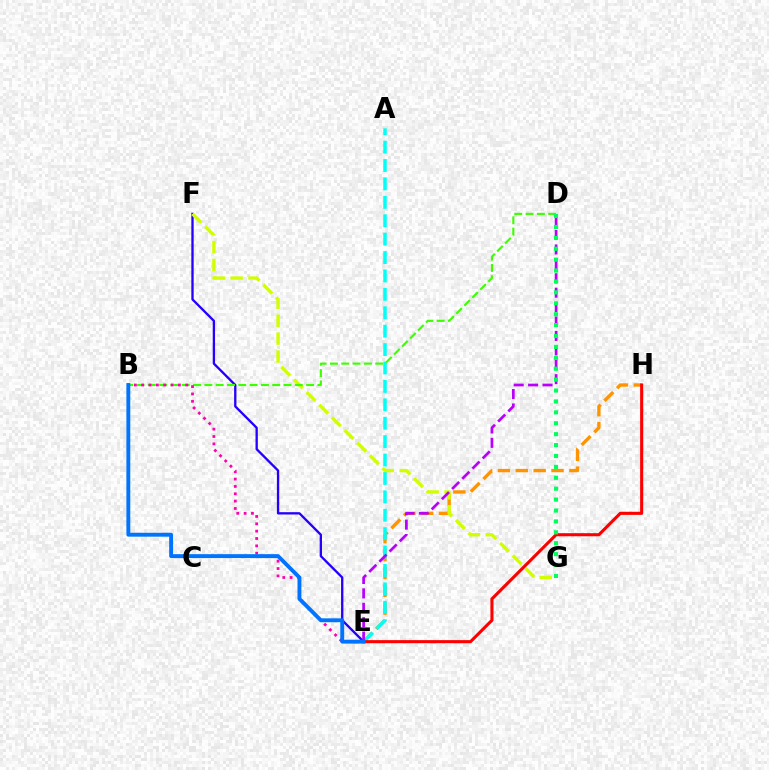{('E', 'H'): [{'color': '#ff9400', 'line_style': 'dashed', 'thickness': 2.42}, {'color': '#ff0000', 'line_style': 'solid', 'thickness': 2.22}], ('E', 'F'): [{'color': '#2500ff', 'line_style': 'solid', 'thickness': 1.68}], ('A', 'E'): [{'color': '#00fff6', 'line_style': 'dashed', 'thickness': 2.5}], ('F', 'G'): [{'color': '#d1ff00', 'line_style': 'dashed', 'thickness': 2.43}], ('B', 'D'): [{'color': '#3dff00', 'line_style': 'dashed', 'thickness': 1.54}], ('D', 'E'): [{'color': '#b900ff', 'line_style': 'dashed', 'thickness': 1.96}], ('B', 'E'): [{'color': '#ff00ac', 'line_style': 'dotted', 'thickness': 2.0}, {'color': '#0074ff', 'line_style': 'solid', 'thickness': 2.8}], ('D', 'G'): [{'color': '#00ff5c', 'line_style': 'dotted', 'thickness': 2.96}]}